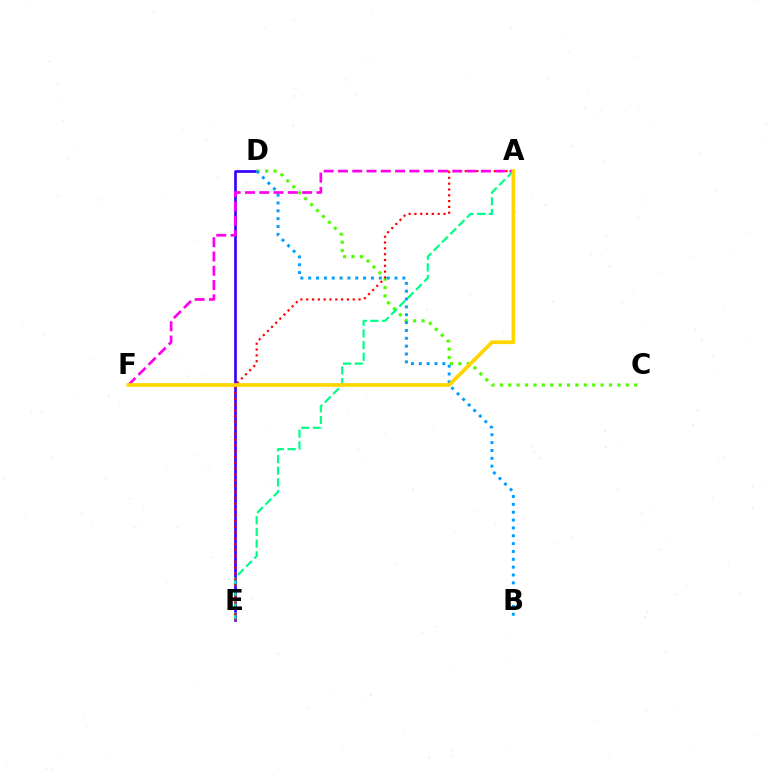{('D', 'E'): [{'color': '#3700ff', 'line_style': 'solid', 'thickness': 1.93}], ('C', 'D'): [{'color': '#4fff00', 'line_style': 'dotted', 'thickness': 2.28}], ('A', 'E'): [{'color': '#00ff86', 'line_style': 'dashed', 'thickness': 1.59}, {'color': '#ff0000', 'line_style': 'dotted', 'thickness': 1.58}], ('B', 'D'): [{'color': '#009eff', 'line_style': 'dotted', 'thickness': 2.13}], ('A', 'F'): [{'color': '#ff00ed', 'line_style': 'dashed', 'thickness': 1.94}, {'color': '#ffd500', 'line_style': 'solid', 'thickness': 2.67}]}